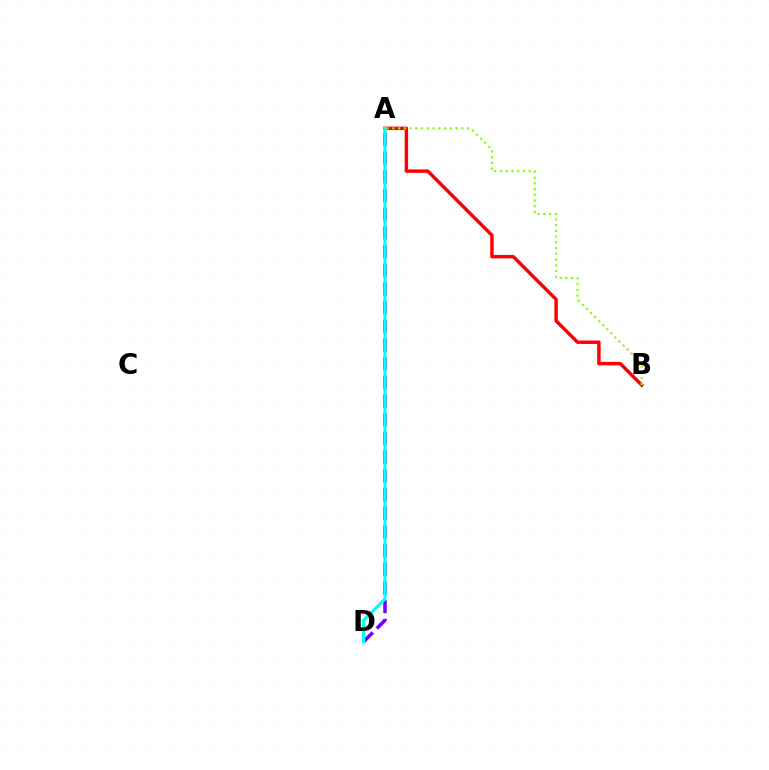{('A', 'D'): [{'color': '#7200ff', 'line_style': 'dashed', 'thickness': 2.54}, {'color': '#00fff6', 'line_style': 'solid', 'thickness': 2.24}], ('A', 'B'): [{'color': '#ff0000', 'line_style': 'solid', 'thickness': 2.48}, {'color': '#84ff00', 'line_style': 'dotted', 'thickness': 1.56}]}